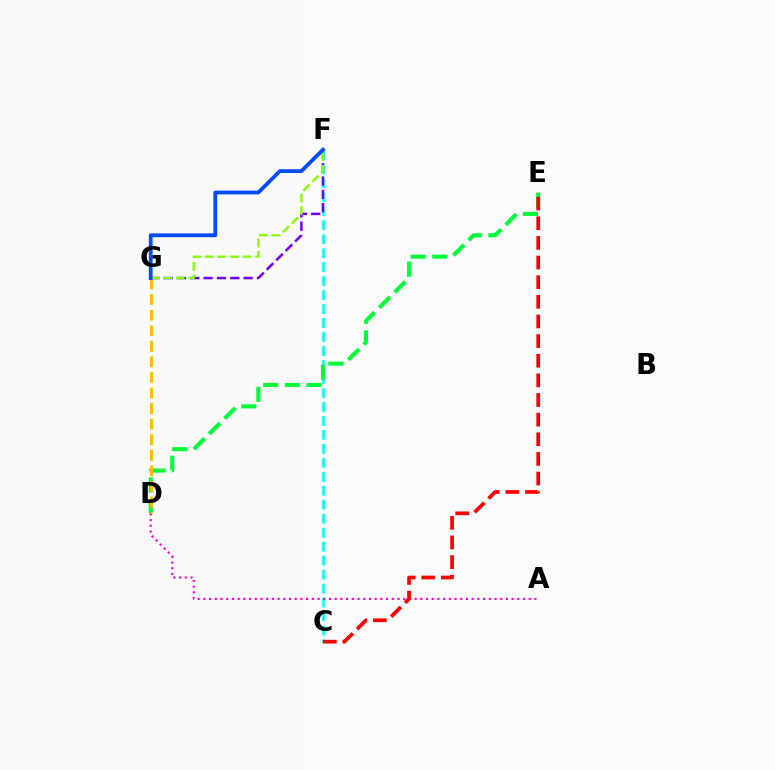{('C', 'F'): [{'color': '#00fff6', 'line_style': 'dashed', 'thickness': 1.9}], ('F', 'G'): [{'color': '#7200ff', 'line_style': 'dashed', 'thickness': 1.81}, {'color': '#84ff00', 'line_style': 'dashed', 'thickness': 1.71}, {'color': '#004bff', 'line_style': 'solid', 'thickness': 2.73}], ('D', 'E'): [{'color': '#00ff39', 'line_style': 'dashed', 'thickness': 2.94}], ('D', 'G'): [{'color': '#ffbd00', 'line_style': 'dashed', 'thickness': 2.12}], ('A', 'D'): [{'color': '#ff00cf', 'line_style': 'dotted', 'thickness': 1.55}], ('C', 'E'): [{'color': '#ff0000', 'line_style': 'dashed', 'thickness': 2.67}]}